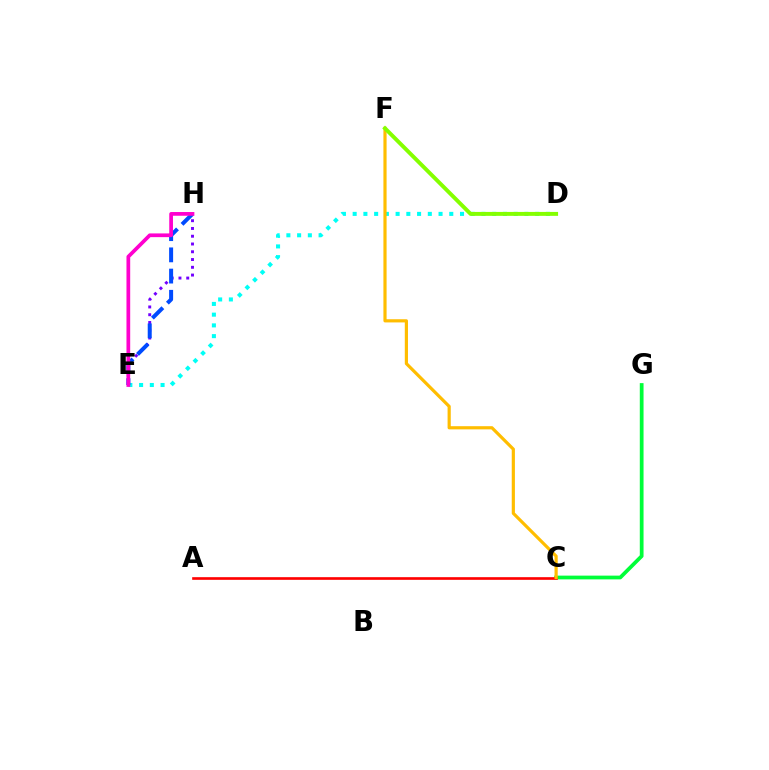{('C', 'G'): [{'color': '#00ff39', 'line_style': 'solid', 'thickness': 2.7}], ('A', 'C'): [{'color': '#ff0000', 'line_style': 'solid', 'thickness': 1.91}], ('E', 'H'): [{'color': '#7200ff', 'line_style': 'dotted', 'thickness': 2.11}, {'color': '#004bff', 'line_style': 'dashed', 'thickness': 2.88}, {'color': '#ff00cf', 'line_style': 'solid', 'thickness': 2.68}], ('D', 'E'): [{'color': '#00fff6', 'line_style': 'dotted', 'thickness': 2.92}], ('C', 'F'): [{'color': '#ffbd00', 'line_style': 'solid', 'thickness': 2.29}], ('D', 'F'): [{'color': '#84ff00', 'line_style': 'solid', 'thickness': 2.82}]}